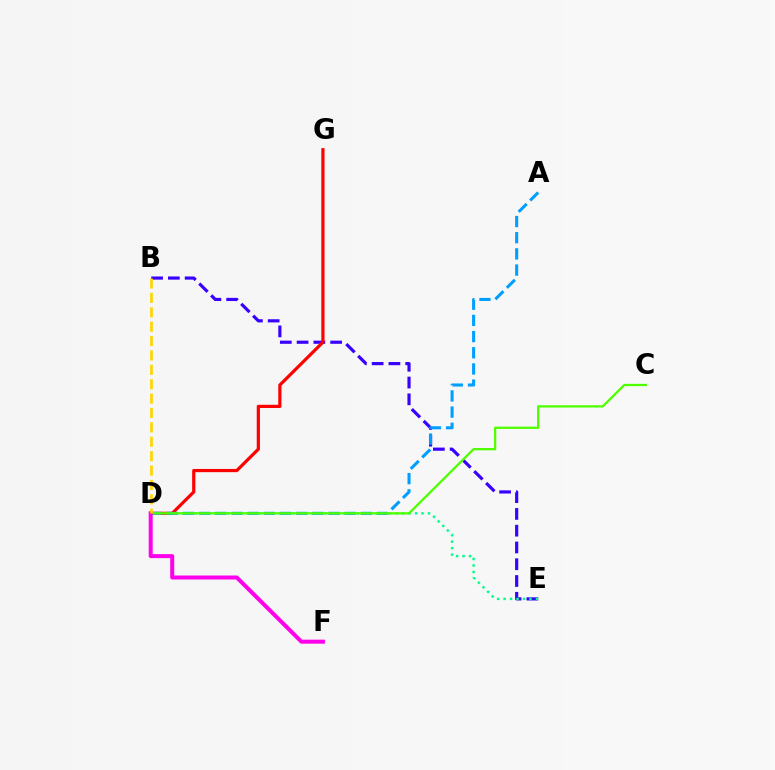{('B', 'E'): [{'color': '#3700ff', 'line_style': 'dashed', 'thickness': 2.28}], ('D', 'E'): [{'color': '#00ff86', 'line_style': 'dotted', 'thickness': 1.76}], ('D', 'G'): [{'color': '#ff0000', 'line_style': 'solid', 'thickness': 2.31}], ('A', 'D'): [{'color': '#009eff', 'line_style': 'dashed', 'thickness': 2.2}], ('C', 'D'): [{'color': '#4fff00', 'line_style': 'solid', 'thickness': 1.65}], ('D', 'F'): [{'color': '#ff00ed', 'line_style': 'solid', 'thickness': 2.88}], ('B', 'D'): [{'color': '#ffd500', 'line_style': 'dashed', 'thickness': 1.95}]}